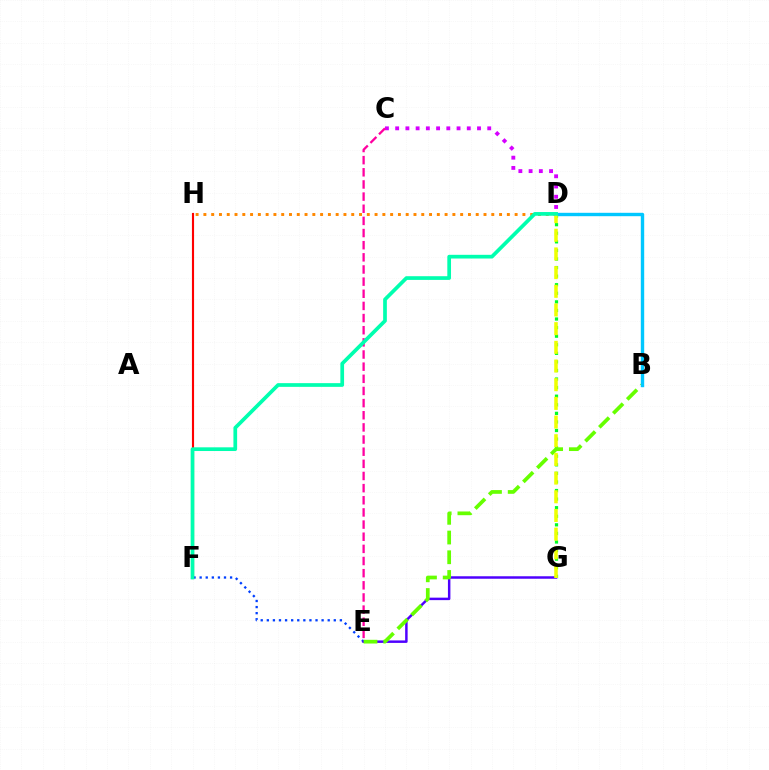{('C', 'D'): [{'color': '#d600ff', 'line_style': 'dotted', 'thickness': 2.78}], ('D', 'H'): [{'color': '#ff8800', 'line_style': 'dotted', 'thickness': 2.11}], ('E', 'F'): [{'color': '#003fff', 'line_style': 'dotted', 'thickness': 1.65}], ('F', 'H'): [{'color': '#ff0000', 'line_style': 'solid', 'thickness': 1.53}], ('E', 'G'): [{'color': '#4f00ff', 'line_style': 'solid', 'thickness': 1.78}], ('D', 'G'): [{'color': '#00ff27', 'line_style': 'dotted', 'thickness': 2.33}, {'color': '#eeff00', 'line_style': 'dashed', 'thickness': 2.54}], ('B', 'E'): [{'color': '#66ff00', 'line_style': 'dashed', 'thickness': 2.68}], ('C', 'E'): [{'color': '#ff00a0', 'line_style': 'dashed', 'thickness': 1.65}], ('B', 'D'): [{'color': '#00c7ff', 'line_style': 'solid', 'thickness': 2.44}], ('D', 'F'): [{'color': '#00ffaf', 'line_style': 'solid', 'thickness': 2.67}]}